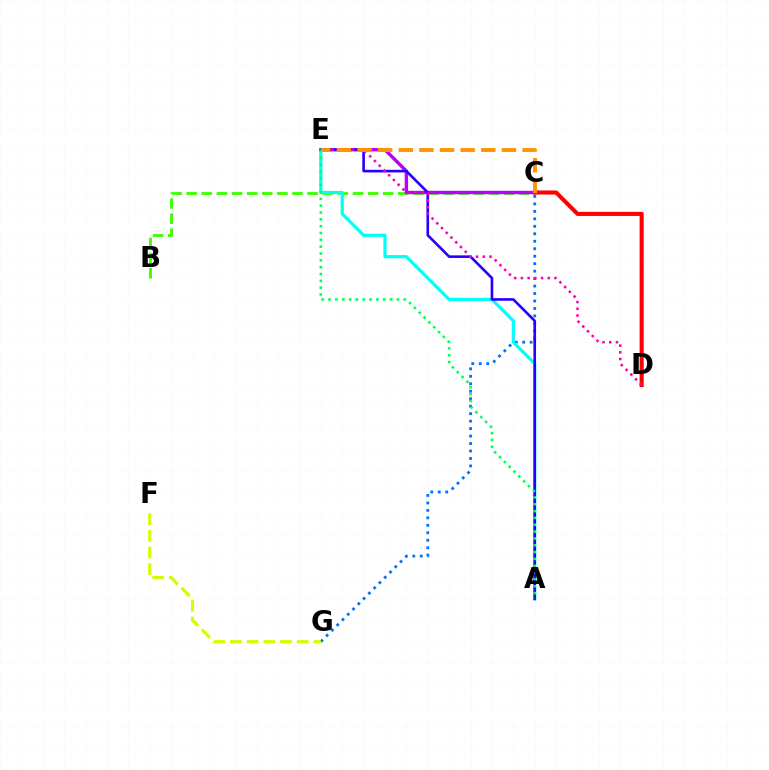{('B', 'C'): [{'color': '#3dff00', 'line_style': 'dashed', 'thickness': 2.05}], ('C', 'D'): [{'color': '#ff0000', 'line_style': 'solid', 'thickness': 2.95}], ('C', 'G'): [{'color': '#0074ff', 'line_style': 'dotted', 'thickness': 2.03}], ('C', 'E'): [{'color': '#b900ff', 'line_style': 'solid', 'thickness': 2.45}, {'color': '#ff9400', 'line_style': 'dashed', 'thickness': 2.8}], ('A', 'E'): [{'color': '#00fff6', 'line_style': 'solid', 'thickness': 2.3}, {'color': '#2500ff', 'line_style': 'solid', 'thickness': 1.89}, {'color': '#00ff5c', 'line_style': 'dotted', 'thickness': 1.86}], ('F', 'G'): [{'color': '#d1ff00', 'line_style': 'dashed', 'thickness': 2.27}], ('D', 'E'): [{'color': '#ff00ac', 'line_style': 'dotted', 'thickness': 1.82}]}